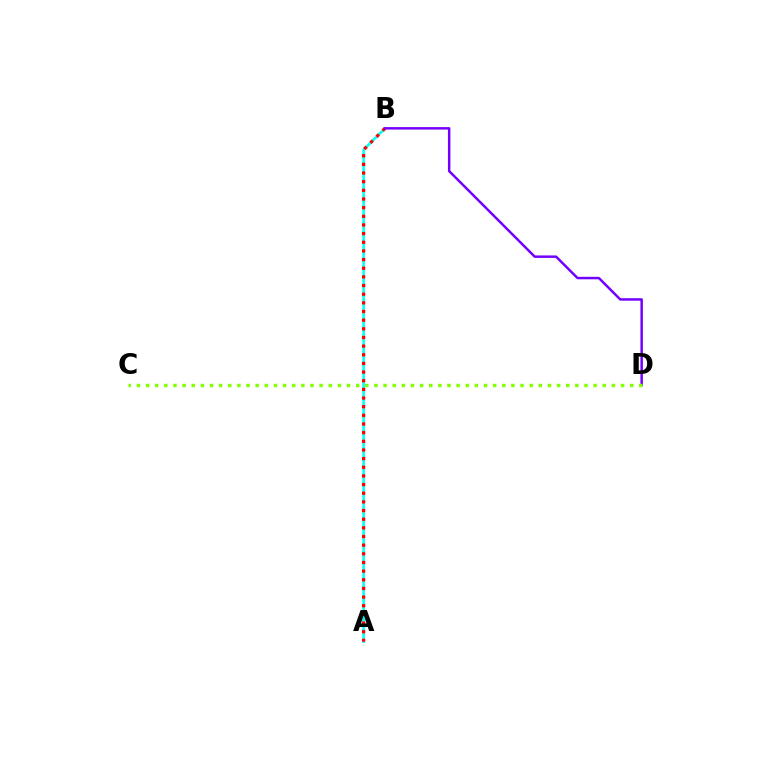{('A', 'B'): [{'color': '#00fff6', 'line_style': 'solid', 'thickness': 1.86}, {'color': '#ff0000', 'line_style': 'dotted', 'thickness': 2.35}], ('B', 'D'): [{'color': '#7200ff', 'line_style': 'solid', 'thickness': 1.78}], ('C', 'D'): [{'color': '#84ff00', 'line_style': 'dotted', 'thickness': 2.48}]}